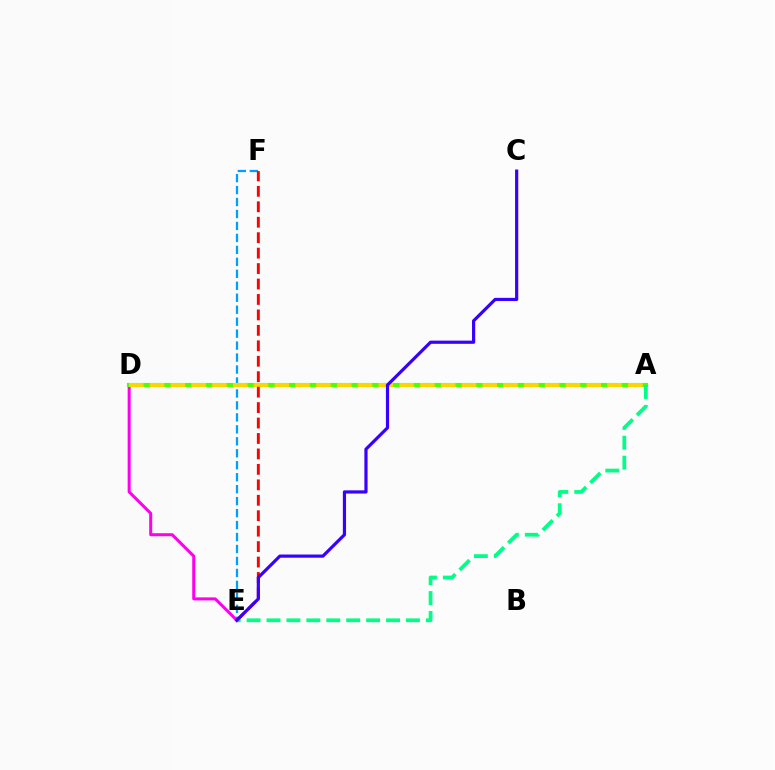{('E', 'F'): [{'color': '#009eff', 'line_style': 'dashed', 'thickness': 1.63}, {'color': '#ff0000', 'line_style': 'dashed', 'thickness': 2.1}], ('D', 'E'): [{'color': '#ff00ed', 'line_style': 'solid', 'thickness': 2.17}], ('A', 'D'): [{'color': '#4fff00', 'line_style': 'solid', 'thickness': 2.98}, {'color': '#ffd500', 'line_style': 'dashed', 'thickness': 2.82}], ('A', 'E'): [{'color': '#00ff86', 'line_style': 'dashed', 'thickness': 2.71}], ('C', 'E'): [{'color': '#3700ff', 'line_style': 'solid', 'thickness': 2.29}]}